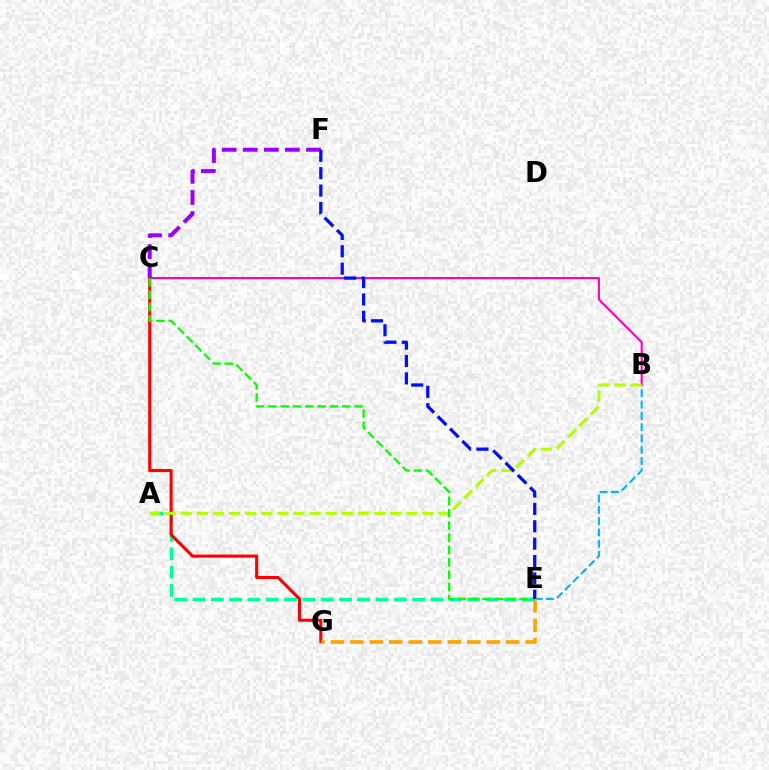{('B', 'C'): [{'color': '#ff00bd', 'line_style': 'solid', 'thickness': 1.53}], ('B', 'E'): [{'color': '#00b5ff', 'line_style': 'dashed', 'thickness': 1.53}], ('A', 'E'): [{'color': '#00ff9d', 'line_style': 'dashed', 'thickness': 2.49}], ('C', 'G'): [{'color': '#ff0000', 'line_style': 'solid', 'thickness': 2.22}], ('E', 'G'): [{'color': '#ffa500', 'line_style': 'dashed', 'thickness': 2.65}], ('A', 'B'): [{'color': '#b3ff00', 'line_style': 'dashed', 'thickness': 2.19}], ('C', 'E'): [{'color': '#08ff00', 'line_style': 'dashed', 'thickness': 1.67}], ('C', 'F'): [{'color': '#9b00ff', 'line_style': 'dashed', 'thickness': 2.86}], ('E', 'F'): [{'color': '#0010ff', 'line_style': 'dashed', 'thickness': 2.36}]}